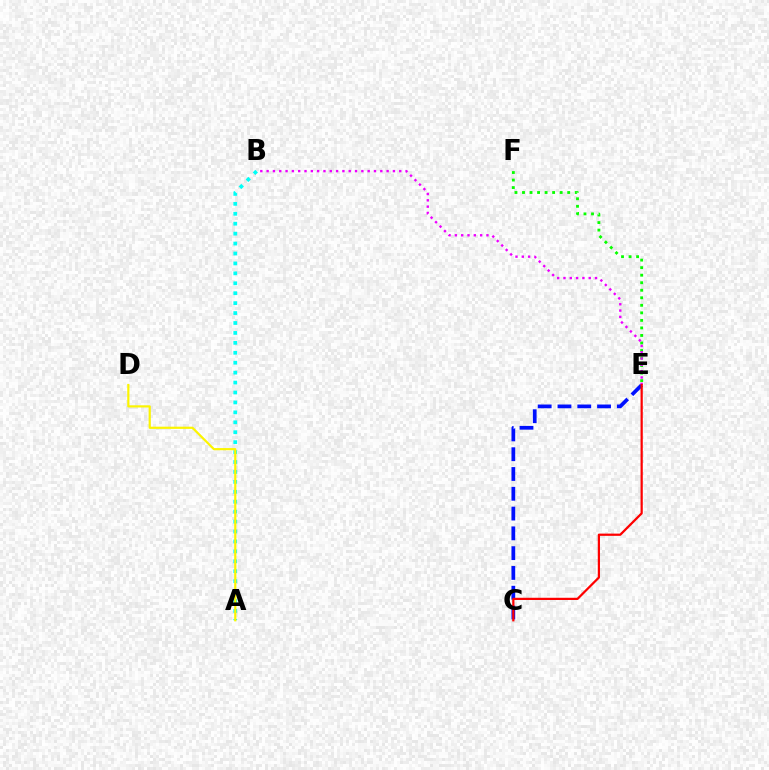{('E', 'F'): [{'color': '#08ff00', 'line_style': 'dotted', 'thickness': 2.05}], ('A', 'B'): [{'color': '#00fff6', 'line_style': 'dotted', 'thickness': 2.7}], ('A', 'D'): [{'color': '#fcf500', 'line_style': 'solid', 'thickness': 1.58}], ('C', 'E'): [{'color': '#0010ff', 'line_style': 'dashed', 'thickness': 2.69}, {'color': '#ff0000', 'line_style': 'solid', 'thickness': 1.61}], ('B', 'E'): [{'color': '#ee00ff', 'line_style': 'dotted', 'thickness': 1.72}]}